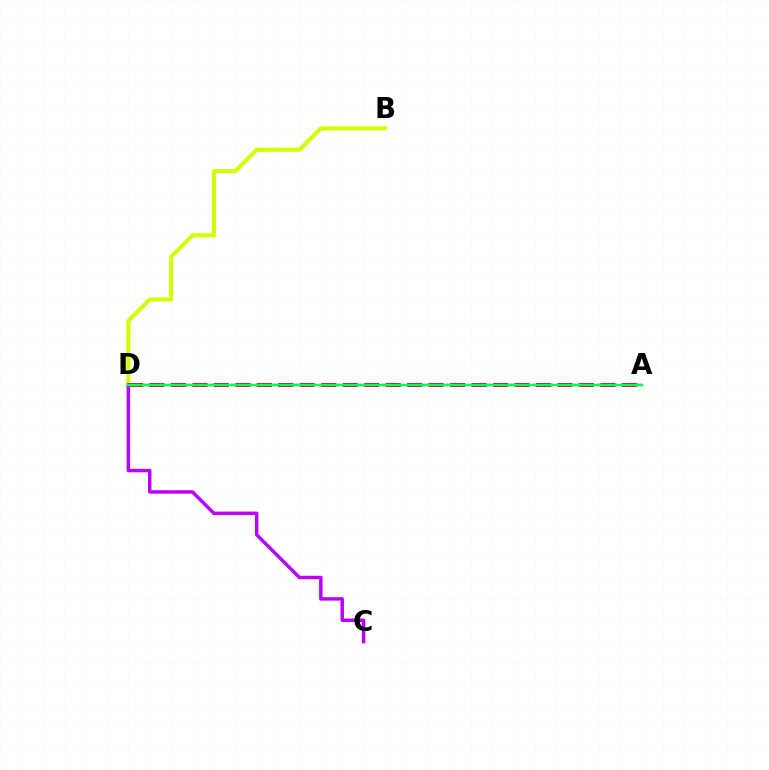{('B', 'D'): [{'color': '#d1ff00', 'line_style': 'solid', 'thickness': 2.95}], ('A', 'D'): [{'color': '#ff0000', 'line_style': 'dashed', 'thickness': 2.92}, {'color': '#0074ff', 'line_style': 'dashed', 'thickness': 1.71}, {'color': '#00ff5c', 'line_style': 'solid', 'thickness': 1.73}], ('C', 'D'): [{'color': '#b900ff', 'line_style': 'solid', 'thickness': 2.48}]}